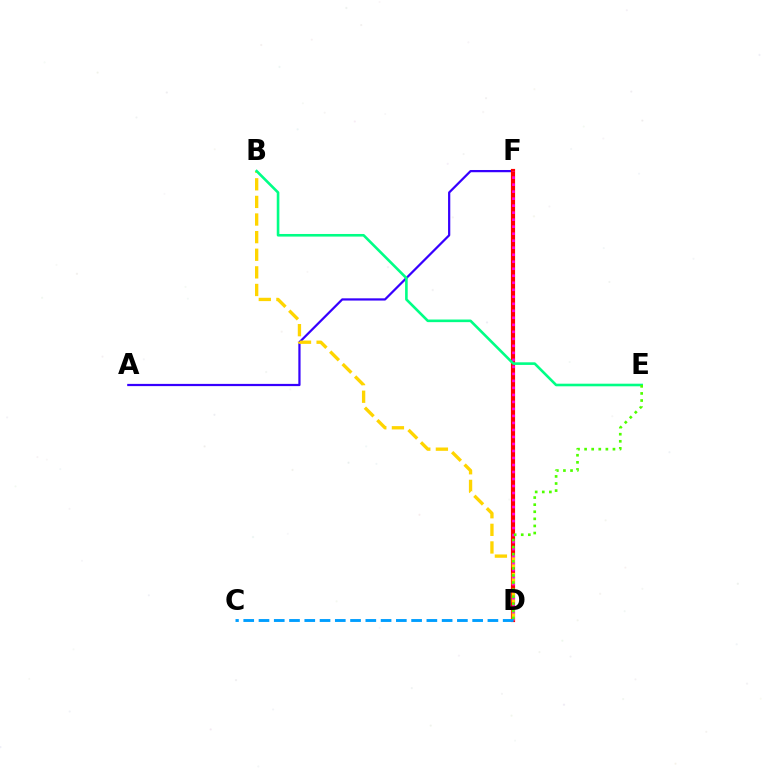{('A', 'F'): [{'color': '#3700ff', 'line_style': 'solid', 'thickness': 1.6}], ('D', 'F'): [{'color': '#ff0000', 'line_style': 'solid', 'thickness': 3.0}, {'color': '#ff00ed', 'line_style': 'dotted', 'thickness': 1.9}], ('B', 'D'): [{'color': '#ffd500', 'line_style': 'dashed', 'thickness': 2.39}], ('B', 'E'): [{'color': '#00ff86', 'line_style': 'solid', 'thickness': 1.88}], ('D', 'E'): [{'color': '#4fff00', 'line_style': 'dotted', 'thickness': 1.93}], ('C', 'D'): [{'color': '#009eff', 'line_style': 'dashed', 'thickness': 2.07}]}